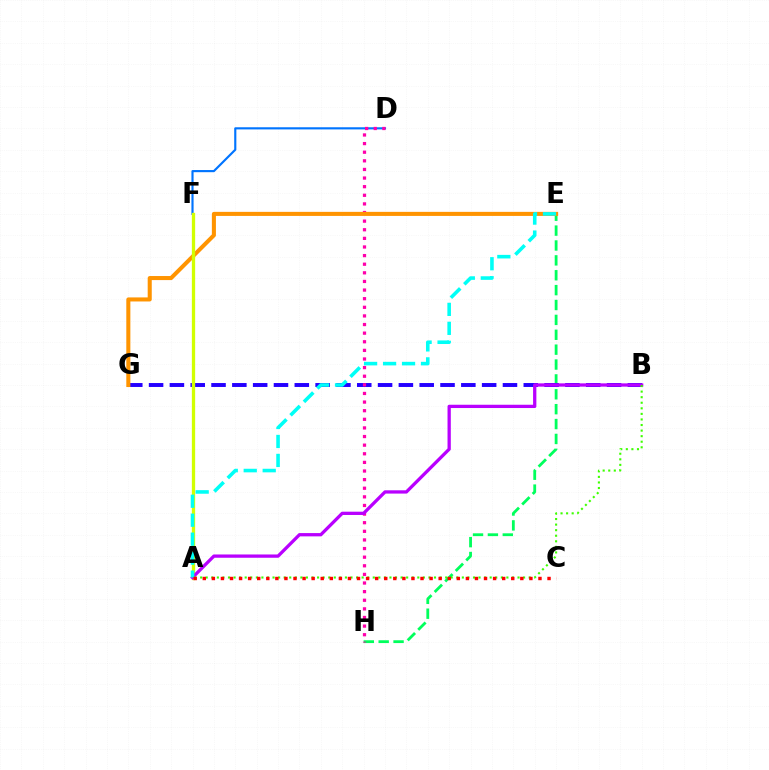{('E', 'H'): [{'color': '#00ff5c', 'line_style': 'dashed', 'thickness': 2.02}], ('D', 'F'): [{'color': '#0074ff', 'line_style': 'solid', 'thickness': 1.55}], ('B', 'G'): [{'color': '#2500ff', 'line_style': 'dashed', 'thickness': 2.83}], ('D', 'H'): [{'color': '#ff00ac', 'line_style': 'dotted', 'thickness': 2.34}], ('E', 'G'): [{'color': '#ff9400', 'line_style': 'solid', 'thickness': 2.92}], ('A', 'F'): [{'color': '#d1ff00', 'line_style': 'solid', 'thickness': 2.38}], ('A', 'B'): [{'color': '#b900ff', 'line_style': 'solid', 'thickness': 2.37}, {'color': '#3dff00', 'line_style': 'dotted', 'thickness': 1.51}], ('A', 'E'): [{'color': '#00fff6', 'line_style': 'dashed', 'thickness': 2.58}], ('A', 'C'): [{'color': '#ff0000', 'line_style': 'dotted', 'thickness': 2.47}]}